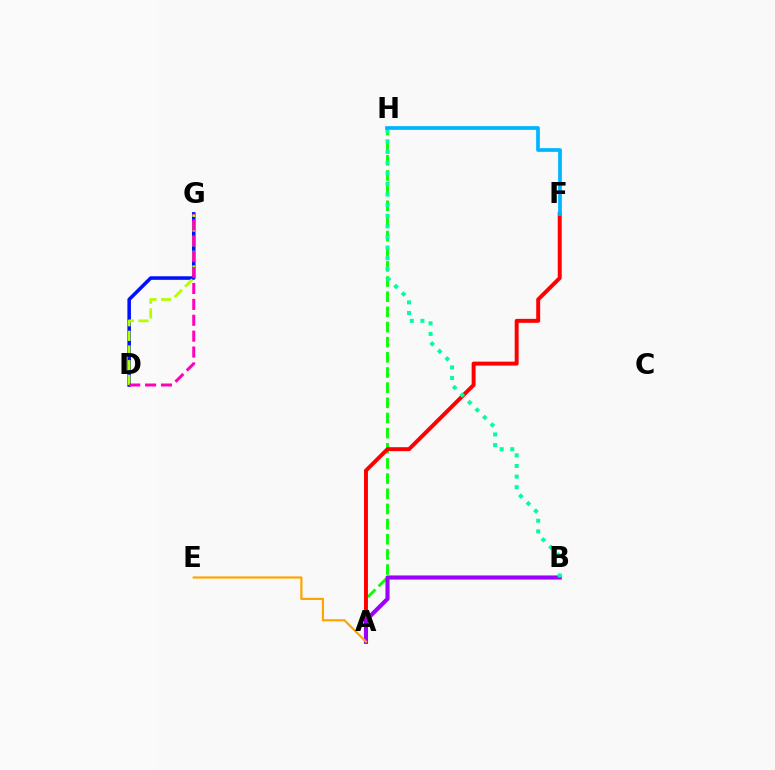{('D', 'G'): [{'color': '#0010ff', 'line_style': 'solid', 'thickness': 2.56}, {'color': '#b3ff00', 'line_style': 'dashed', 'thickness': 1.99}, {'color': '#ff00bd', 'line_style': 'dashed', 'thickness': 2.16}], ('A', 'H'): [{'color': '#08ff00', 'line_style': 'dashed', 'thickness': 2.06}], ('A', 'F'): [{'color': '#ff0000', 'line_style': 'solid', 'thickness': 2.84}], ('A', 'B'): [{'color': '#9b00ff', 'line_style': 'solid', 'thickness': 2.96}], ('B', 'H'): [{'color': '#00ff9d', 'line_style': 'dotted', 'thickness': 2.88}], ('F', 'H'): [{'color': '#00b5ff', 'line_style': 'solid', 'thickness': 2.68}], ('A', 'E'): [{'color': '#ffa500', 'line_style': 'solid', 'thickness': 1.59}]}